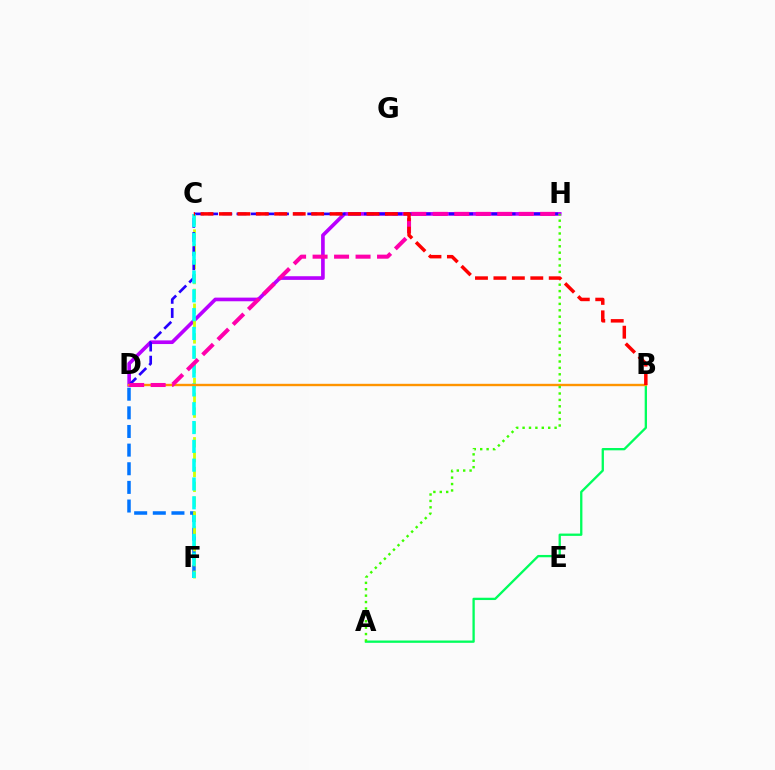{('D', 'H'): [{'color': '#b900ff', 'line_style': 'solid', 'thickness': 2.63}, {'color': '#2500ff', 'line_style': 'dashed', 'thickness': 1.92}, {'color': '#ff00ac', 'line_style': 'dashed', 'thickness': 2.92}], ('D', 'F'): [{'color': '#0074ff', 'line_style': 'dashed', 'thickness': 2.53}], ('A', 'B'): [{'color': '#00ff5c', 'line_style': 'solid', 'thickness': 1.67}], ('C', 'F'): [{'color': '#d1ff00', 'line_style': 'dashed', 'thickness': 2.02}, {'color': '#00fff6', 'line_style': 'dashed', 'thickness': 2.56}], ('B', 'D'): [{'color': '#ff9400', 'line_style': 'solid', 'thickness': 1.71}], ('A', 'H'): [{'color': '#3dff00', 'line_style': 'dotted', 'thickness': 1.74}], ('B', 'C'): [{'color': '#ff0000', 'line_style': 'dashed', 'thickness': 2.51}]}